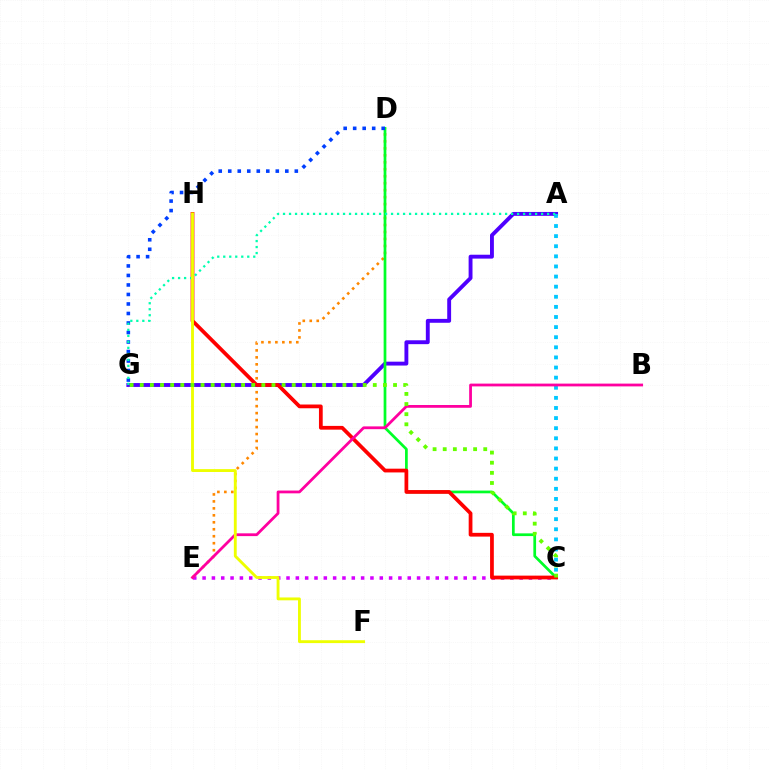{('C', 'E'): [{'color': '#d600ff', 'line_style': 'dotted', 'thickness': 2.53}], ('D', 'E'): [{'color': '#ff8800', 'line_style': 'dotted', 'thickness': 1.89}], ('A', 'G'): [{'color': '#4f00ff', 'line_style': 'solid', 'thickness': 2.79}, {'color': '#00ffaf', 'line_style': 'dotted', 'thickness': 1.63}], ('C', 'D'): [{'color': '#00ff27', 'line_style': 'solid', 'thickness': 1.96}], ('A', 'C'): [{'color': '#00c7ff', 'line_style': 'dotted', 'thickness': 2.75}], ('D', 'G'): [{'color': '#003fff', 'line_style': 'dotted', 'thickness': 2.58}], ('C', 'H'): [{'color': '#ff0000', 'line_style': 'solid', 'thickness': 2.7}], ('B', 'E'): [{'color': '#ff00a0', 'line_style': 'solid', 'thickness': 2.0}], ('F', 'H'): [{'color': '#eeff00', 'line_style': 'solid', 'thickness': 2.06}], ('C', 'G'): [{'color': '#66ff00', 'line_style': 'dotted', 'thickness': 2.75}]}